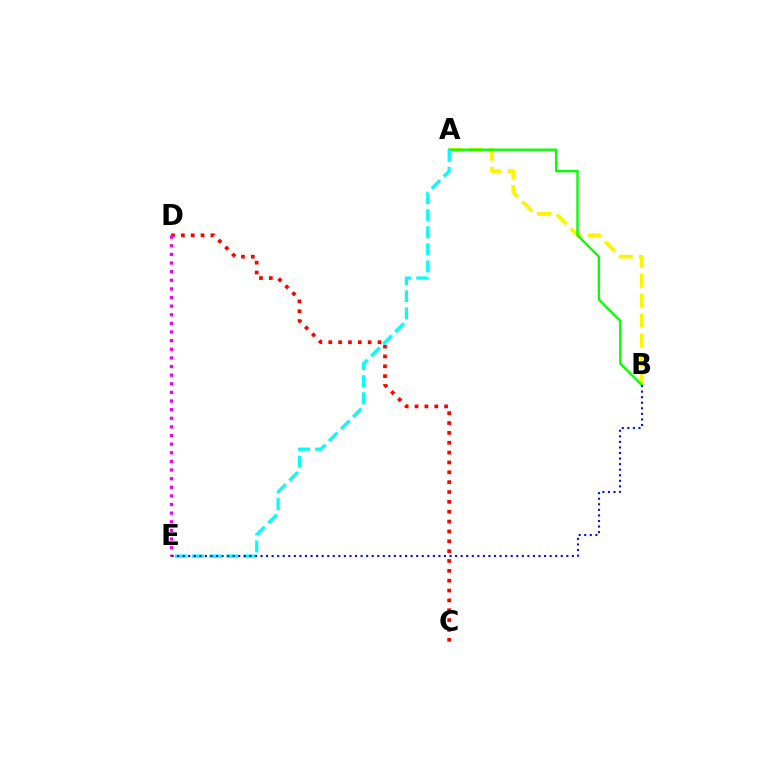{('A', 'B'): [{'color': '#fcf500', 'line_style': 'dashed', 'thickness': 2.71}, {'color': '#08ff00', 'line_style': 'solid', 'thickness': 1.69}], ('C', 'D'): [{'color': '#ff0000', 'line_style': 'dotted', 'thickness': 2.68}], ('D', 'E'): [{'color': '#ee00ff', 'line_style': 'dotted', 'thickness': 2.34}], ('A', 'E'): [{'color': '#00fff6', 'line_style': 'dashed', 'thickness': 2.32}], ('B', 'E'): [{'color': '#0010ff', 'line_style': 'dotted', 'thickness': 1.51}]}